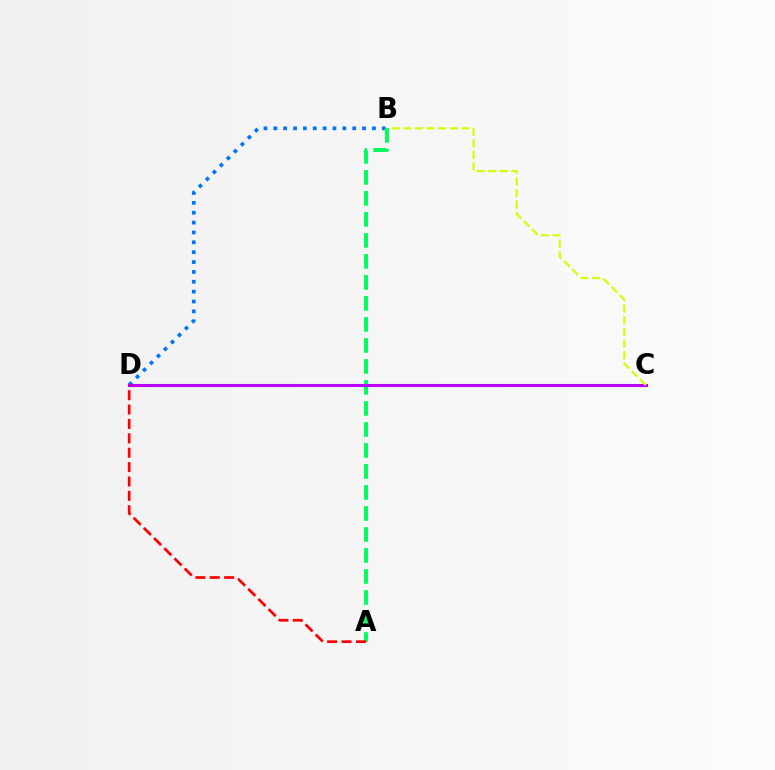{('B', 'D'): [{'color': '#0074ff', 'line_style': 'dotted', 'thickness': 2.68}], ('A', 'B'): [{'color': '#00ff5c', 'line_style': 'dashed', 'thickness': 2.85}], ('C', 'D'): [{'color': '#b900ff', 'line_style': 'solid', 'thickness': 2.22}], ('B', 'C'): [{'color': '#d1ff00', 'line_style': 'dashed', 'thickness': 1.58}], ('A', 'D'): [{'color': '#ff0000', 'line_style': 'dashed', 'thickness': 1.95}]}